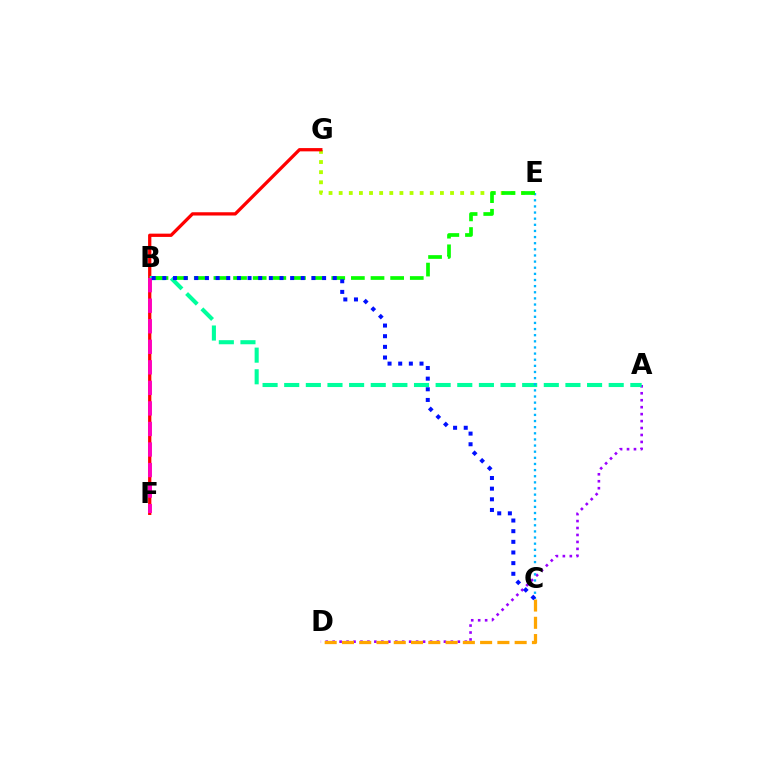{('A', 'D'): [{'color': '#9b00ff', 'line_style': 'dotted', 'thickness': 1.89}], ('E', 'G'): [{'color': '#b3ff00', 'line_style': 'dotted', 'thickness': 2.75}], ('F', 'G'): [{'color': '#ff0000', 'line_style': 'solid', 'thickness': 2.36}], ('A', 'B'): [{'color': '#00ff9d', 'line_style': 'dashed', 'thickness': 2.94}], ('C', 'E'): [{'color': '#00b5ff', 'line_style': 'dotted', 'thickness': 1.67}], ('B', 'F'): [{'color': '#ff00bd', 'line_style': 'dashed', 'thickness': 2.79}], ('B', 'E'): [{'color': '#08ff00', 'line_style': 'dashed', 'thickness': 2.67}], ('C', 'D'): [{'color': '#ffa500', 'line_style': 'dashed', 'thickness': 2.35}], ('B', 'C'): [{'color': '#0010ff', 'line_style': 'dotted', 'thickness': 2.89}]}